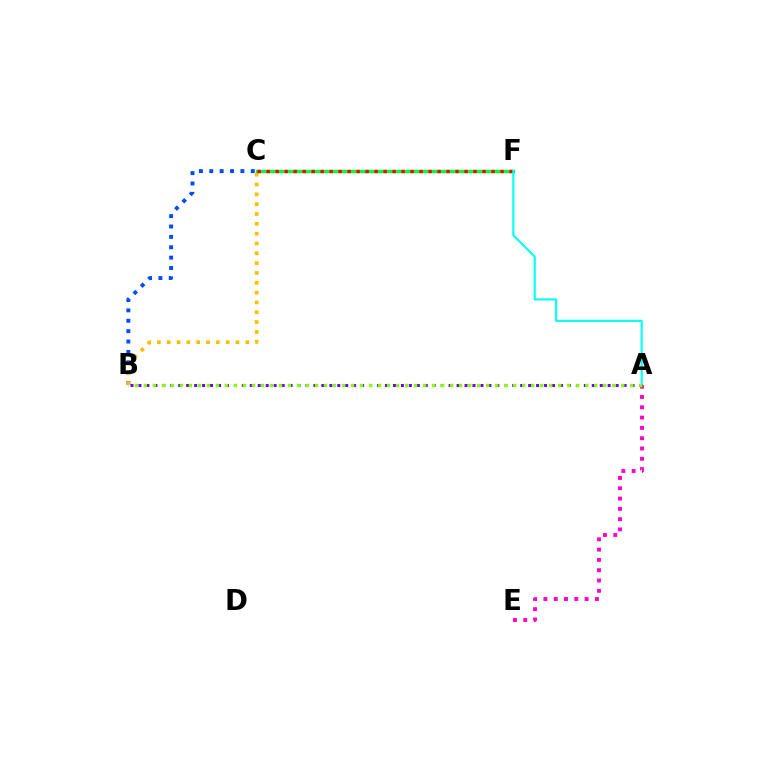{('B', 'C'): [{'color': '#004bff', 'line_style': 'dotted', 'thickness': 2.82}, {'color': '#ffbd00', 'line_style': 'dotted', 'thickness': 2.67}], ('C', 'F'): [{'color': '#00ff39', 'line_style': 'solid', 'thickness': 2.42}, {'color': '#ff0000', 'line_style': 'dotted', 'thickness': 2.44}], ('A', 'F'): [{'color': '#00fff6', 'line_style': 'solid', 'thickness': 1.51}], ('A', 'E'): [{'color': '#ff00cf', 'line_style': 'dotted', 'thickness': 2.8}], ('A', 'B'): [{'color': '#7200ff', 'line_style': 'dotted', 'thickness': 2.16}, {'color': '#84ff00', 'line_style': 'dotted', 'thickness': 2.45}]}